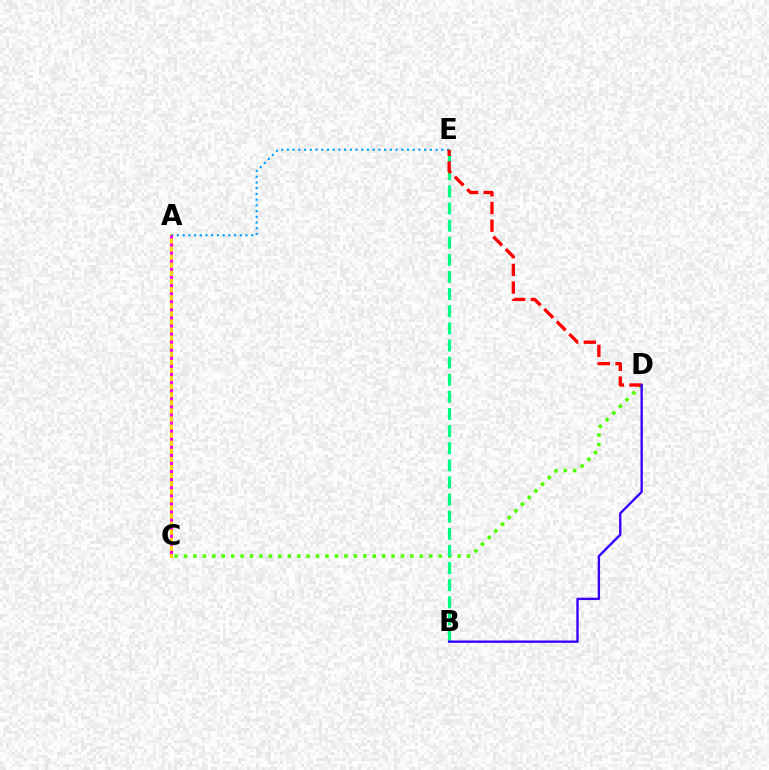{('A', 'C'): [{'color': '#ffd500', 'line_style': 'solid', 'thickness': 2.18}, {'color': '#ff00ed', 'line_style': 'dotted', 'thickness': 2.2}], ('A', 'E'): [{'color': '#009eff', 'line_style': 'dotted', 'thickness': 1.55}], ('C', 'D'): [{'color': '#4fff00', 'line_style': 'dotted', 'thickness': 2.56}], ('B', 'E'): [{'color': '#00ff86', 'line_style': 'dashed', 'thickness': 2.33}], ('D', 'E'): [{'color': '#ff0000', 'line_style': 'dashed', 'thickness': 2.4}], ('B', 'D'): [{'color': '#3700ff', 'line_style': 'solid', 'thickness': 1.7}]}